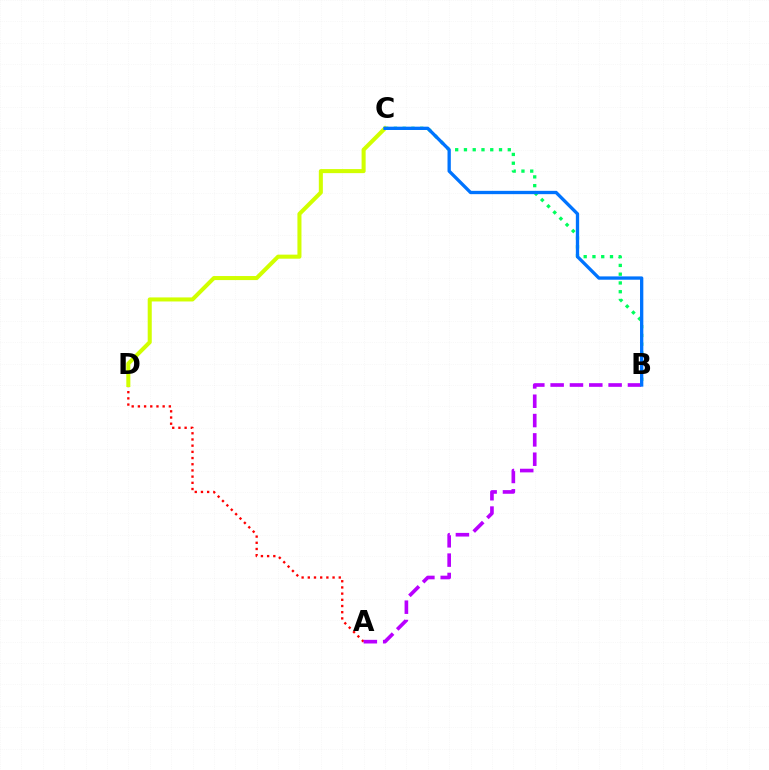{('A', 'D'): [{'color': '#ff0000', 'line_style': 'dotted', 'thickness': 1.68}], ('B', 'C'): [{'color': '#00ff5c', 'line_style': 'dotted', 'thickness': 2.38}, {'color': '#0074ff', 'line_style': 'solid', 'thickness': 2.39}], ('C', 'D'): [{'color': '#d1ff00', 'line_style': 'solid', 'thickness': 2.92}], ('A', 'B'): [{'color': '#b900ff', 'line_style': 'dashed', 'thickness': 2.63}]}